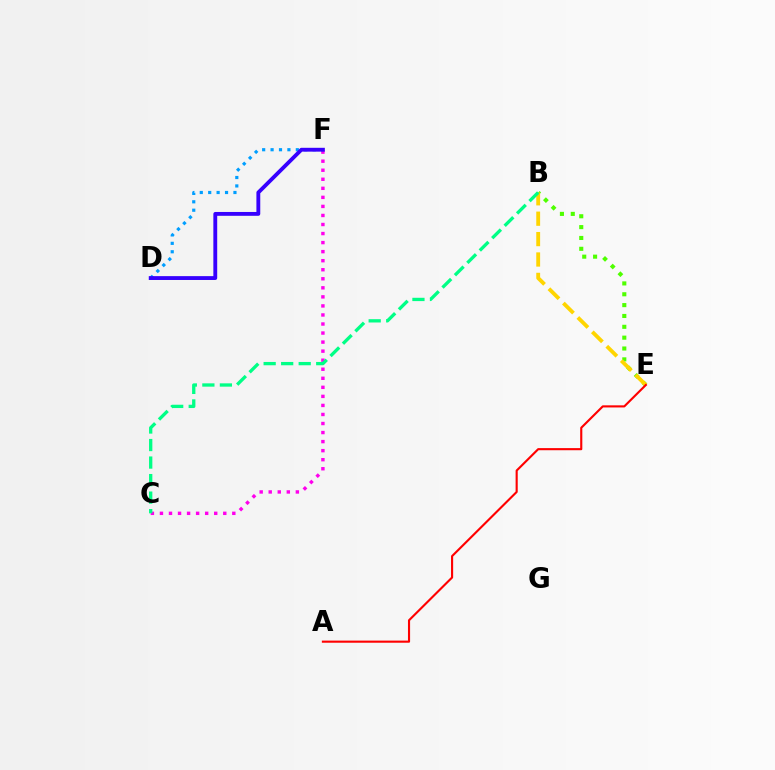{('B', 'E'): [{'color': '#4fff00', 'line_style': 'dotted', 'thickness': 2.95}, {'color': '#ffd500', 'line_style': 'dashed', 'thickness': 2.77}], ('C', 'F'): [{'color': '#ff00ed', 'line_style': 'dotted', 'thickness': 2.46}], ('B', 'C'): [{'color': '#00ff86', 'line_style': 'dashed', 'thickness': 2.38}], ('D', 'F'): [{'color': '#009eff', 'line_style': 'dotted', 'thickness': 2.29}, {'color': '#3700ff', 'line_style': 'solid', 'thickness': 2.77}], ('A', 'E'): [{'color': '#ff0000', 'line_style': 'solid', 'thickness': 1.53}]}